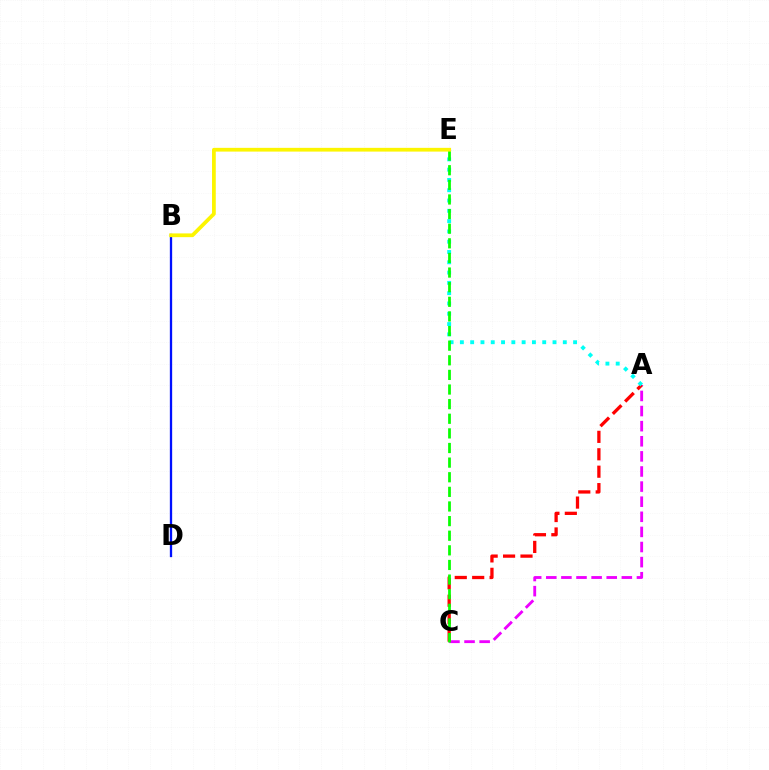{('A', 'C'): [{'color': '#ee00ff', 'line_style': 'dashed', 'thickness': 2.05}, {'color': '#ff0000', 'line_style': 'dashed', 'thickness': 2.37}], ('B', 'D'): [{'color': '#0010ff', 'line_style': 'solid', 'thickness': 1.66}], ('A', 'E'): [{'color': '#00fff6', 'line_style': 'dotted', 'thickness': 2.8}], ('C', 'E'): [{'color': '#08ff00', 'line_style': 'dashed', 'thickness': 1.99}], ('B', 'E'): [{'color': '#fcf500', 'line_style': 'solid', 'thickness': 2.7}]}